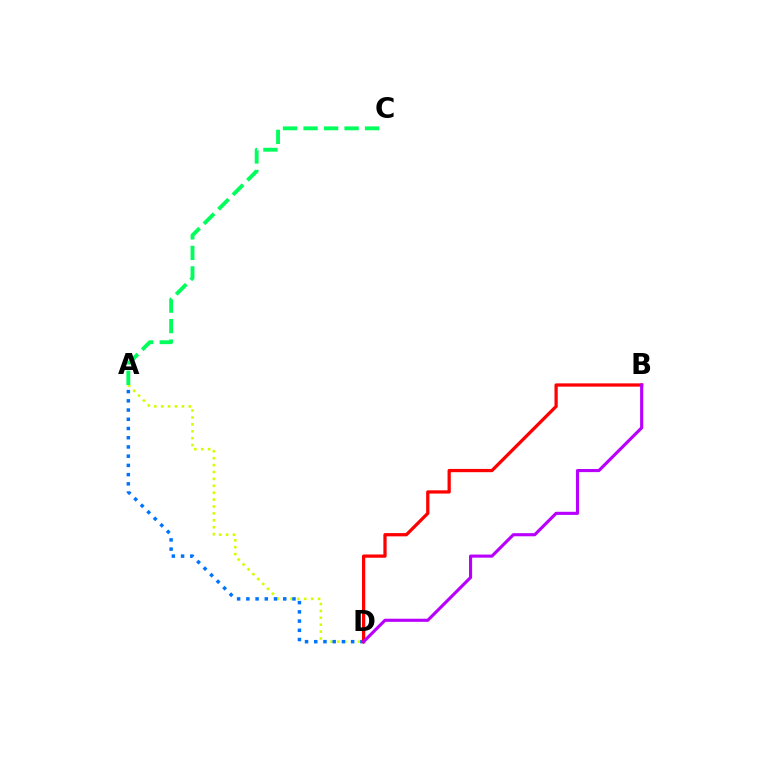{('A', 'D'): [{'color': '#d1ff00', 'line_style': 'dotted', 'thickness': 1.87}, {'color': '#0074ff', 'line_style': 'dotted', 'thickness': 2.51}], ('A', 'C'): [{'color': '#00ff5c', 'line_style': 'dashed', 'thickness': 2.79}], ('B', 'D'): [{'color': '#ff0000', 'line_style': 'solid', 'thickness': 2.34}, {'color': '#b900ff', 'line_style': 'solid', 'thickness': 2.24}]}